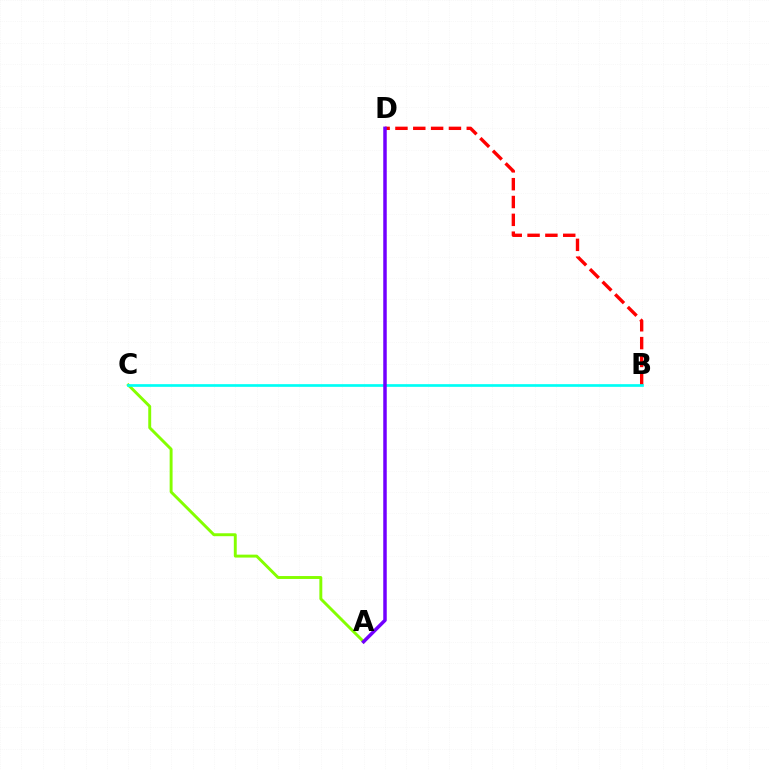{('A', 'C'): [{'color': '#84ff00', 'line_style': 'solid', 'thickness': 2.11}], ('B', 'D'): [{'color': '#ff0000', 'line_style': 'dashed', 'thickness': 2.42}], ('B', 'C'): [{'color': '#00fff6', 'line_style': 'solid', 'thickness': 1.93}], ('A', 'D'): [{'color': '#7200ff', 'line_style': 'solid', 'thickness': 2.52}]}